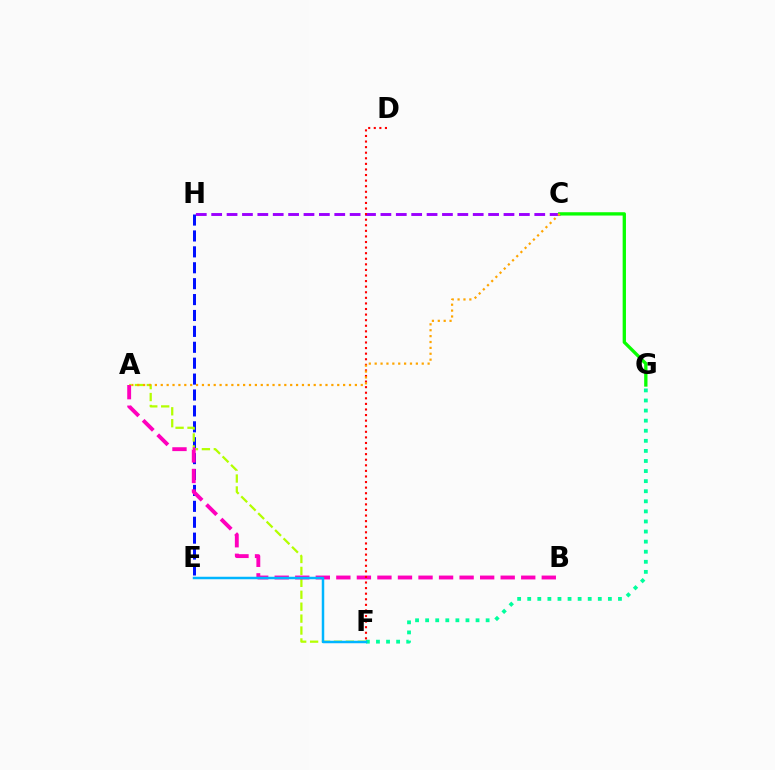{('E', 'H'): [{'color': '#0010ff', 'line_style': 'dashed', 'thickness': 2.16}], ('C', 'H'): [{'color': '#9b00ff', 'line_style': 'dashed', 'thickness': 2.09}], ('A', 'F'): [{'color': '#b3ff00', 'line_style': 'dashed', 'thickness': 1.62}], ('A', 'B'): [{'color': '#ff00bd', 'line_style': 'dashed', 'thickness': 2.79}], ('F', 'G'): [{'color': '#00ff9d', 'line_style': 'dotted', 'thickness': 2.74}], ('E', 'F'): [{'color': '#00b5ff', 'line_style': 'solid', 'thickness': 1.79}], ('D', 'F'): [{'color': '#ff0000', 'line_style': 'dotted', 'thickness': 1.52}], ('C', 'G'): [{'color': '#08ff00', 'line_style': 'solid', 'thickness': 2.39}], ('A', 'C'): [{'color': '#ffa500', 'line_style': 'dotted', 'thickness': 1.6}]}